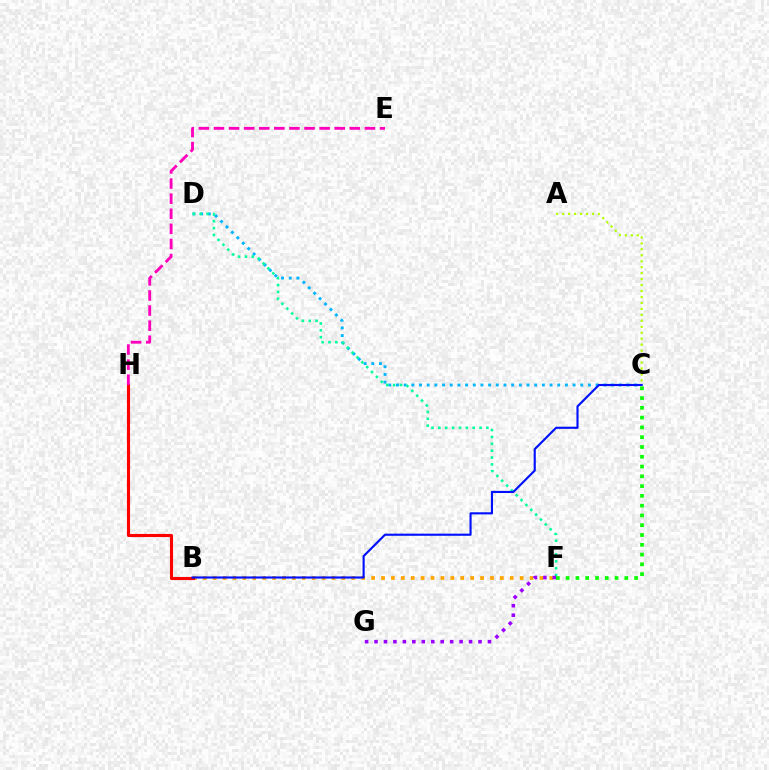{('B', 'F'): [{'color': '#ffa500', 'line_style': 'dotted', 'thickness': 2.69}], ('C', 'D'): [{'color': '#00b5ff', 'line_style': 'dotted', 'thickness': 2.09}], ('B', 'H'): [{'color': '#ff0000', 'line_style': 'solid', 'thickness': 2.23}], ('D', 'F'): [{'color': '#00ff9d', 'line_style': 'dotted', 'thickness': 1.86}], ('A', 'C'): [{'color': '#b3ff00', 'line_style': 'dotted', 'thickness': 1.62}], ('E', 'H'): [{'color': '#ff00bd', 'line_style': 'dashed', 'thickness': 2.05}], ('B', 'C'): [{'color': '#0010ff', 'line_style': 'solid', 'thickness': 1.53}], ('F', 'G'): [{'color': '#9b00ff', 'line_style': 'dotted', 'thickness': 2.57}], ('C', 'F'): [{'color': '#08ff00', 'line_style': 'dotted', 'thickness': 2.66}]}